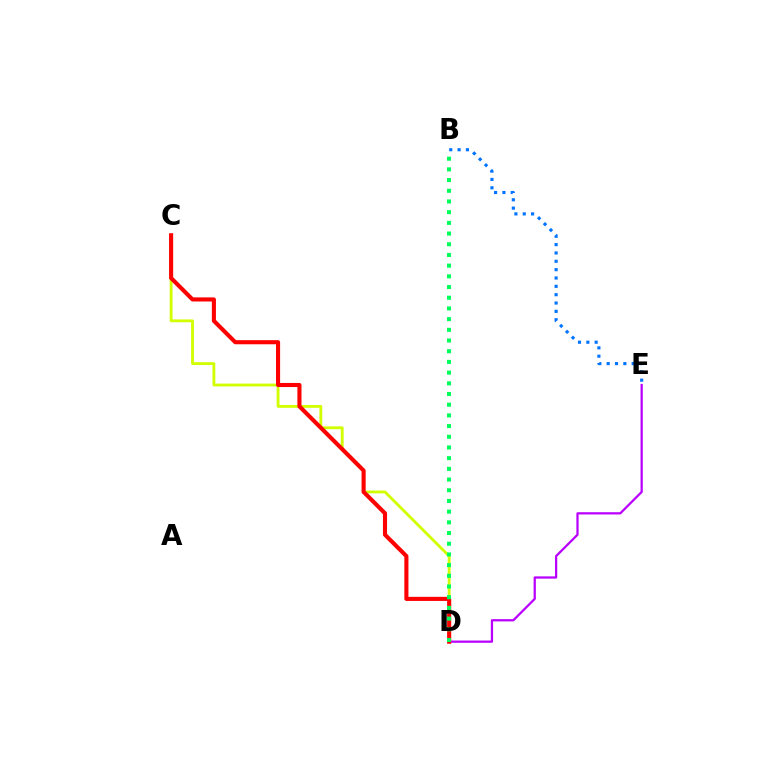{('D', 'E'): [{'color': '#b900ff', 'line_style': 'solid', 'thickness': 1.62}], ('C', 'D'): [{'color': '#d1ff00', 'line_style': 'solid', 'thickness': 2.04}, {'color': '#ff0000', 'line_style': 'solid', 'thickness': 2.95}], ('B', 'E'): [{'color': '#0074ff', 'line_style': 'dotted', 'thickness': 2.27}], ('B', 'D'): [{'color': '#00ff5c', 'line_style': 'dotted', 'thickness': 2.91}]}